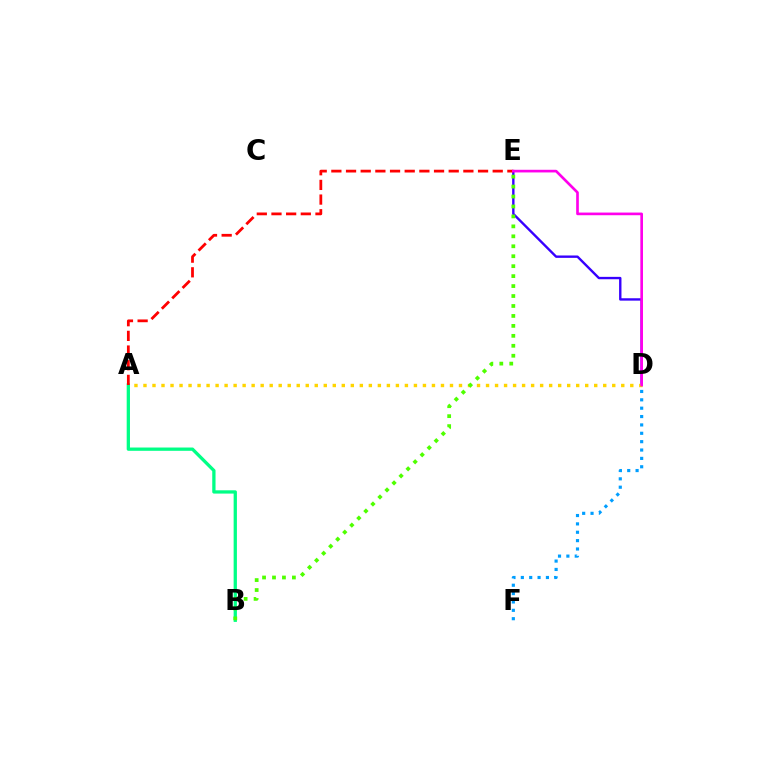{('D', 'E'): [{'color': '#3700ff', 'line_style': 'solid', 'thickness': 1.72}, {'color': '#ff00ed', 'line_style': 'solid', 'thickness': 1.92}], ('A', 'D'): [{'color': '#ffd500', 'line_style': 'dotted', 'thickness': 2.45}], ('A', 'B'): [{'color': '#00ff86', 'line_style': 'solid', 'thickness': 2.36}], ('A', 'E'): [{'color': '#ff0000', 'line_style': 'dashed', 'thickness': 1.99}], ('D', 'F'): [{'color': '#009eff', 'line_style': 'dotted', 'thickness': 2.27}], ('B', 'E'): [{'color': '#4fff00', 'line_style': 'dotted', 'thickness': 2.7}]}